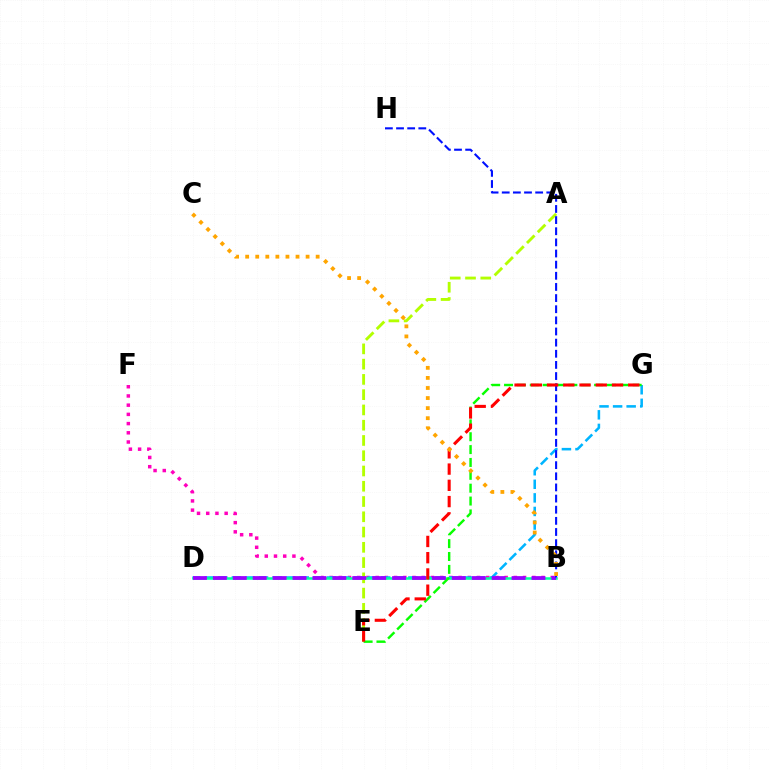{('B', 'F'): [{'color': '#ff00bd', 'line_style': 'dotted', 'thickness': 2.5}], ('D', 'G'): [{'color': '#00b5ff', 'line_style': 'dashed', 'thickness': 1.84}], ('B', 'D'): [{'color': '#00ff9d', 'line_style': 'solid', 'thickness': 1.82}, {'color': '#9b00ff', 'line_style': 'dashed', 'thickness': 2.71}], ('A', 'E'): [{'color': '#b3ff00', 'line_style': 'dashed', 'thickness': 2.07}], ('E', 'G'): [{'color': '#08ff00', 'line_style': 'dashed', 'thickness': 1.75}, {'color': '#ff0000', 'line_style': 'dashed', 'thickness': 2.21}], ('B', 'H'): [{'color': '#0010ff', 'line_style': 'dashed', 'thickness': 1.51}], ('B', 'C'): [{'color': '#ffa500', 'line_style': 'dotted', 'thickness': 2.74}]}